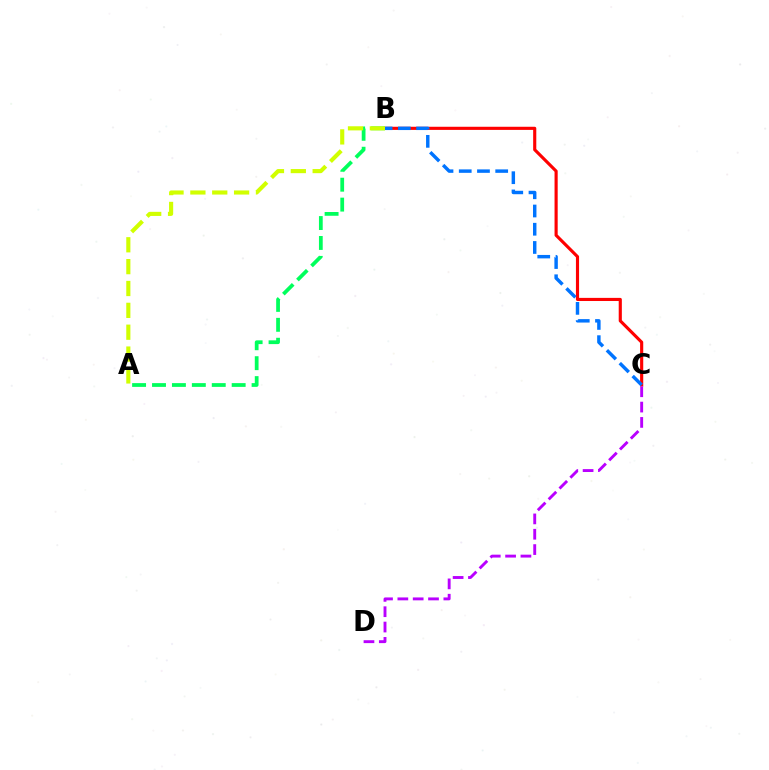{('B', 'C'): [{'color': '#ff0000', 'line_style': 'solid', 'thickness': 2.26}, {'color': '#0074ff', 'line_style': 'dashed', 'thickness': 2.48}], ('A', 'B'): [{'color': '#00ff5c', 'line_style': 'dashed', 'thickness': 2.71}, {'color': '#d1ff00', 'line_style': 'dashed', 'thickness': 2.97}], ('C', 'D'): [{'color': '#b900ff', 'line_style': 'dashed', 'thickness': 2.08}]}